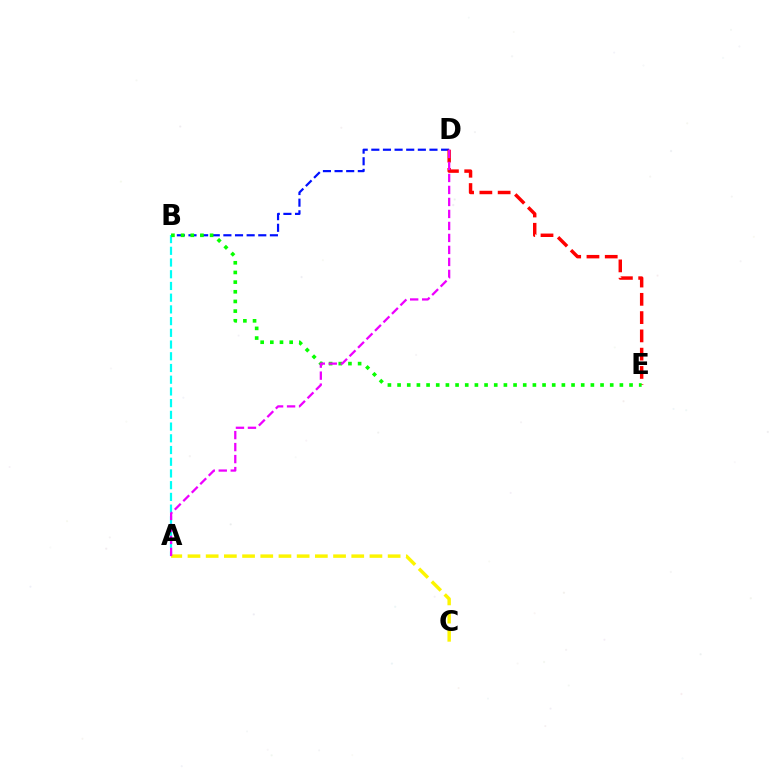{('B', 'D'): [{'color': '#0010ff', 'line_style': 'dashed', 'thickness': 1.58}], ('A', 'B'): [{'color': '#00fff6', 'line_style': 'dashed', 'thickness': 1.59}], ('D', 'E'): [{'color': '#ff0000', 'line_style': 'dashed', 'thickness': 2.48}], ('B', 'E'): [{'color': '#08ff00', 'line_style': 'dotted', 'thickness': 2.63}], ('A', 'C'): [{'color': '#fcf500', 'line_style': 'dashed', 'thickness': 2.47}], ('A', 'D'): [{'color': '#ee00ff', 'line_style': 'dashed', 'thickness': 1.63}]}